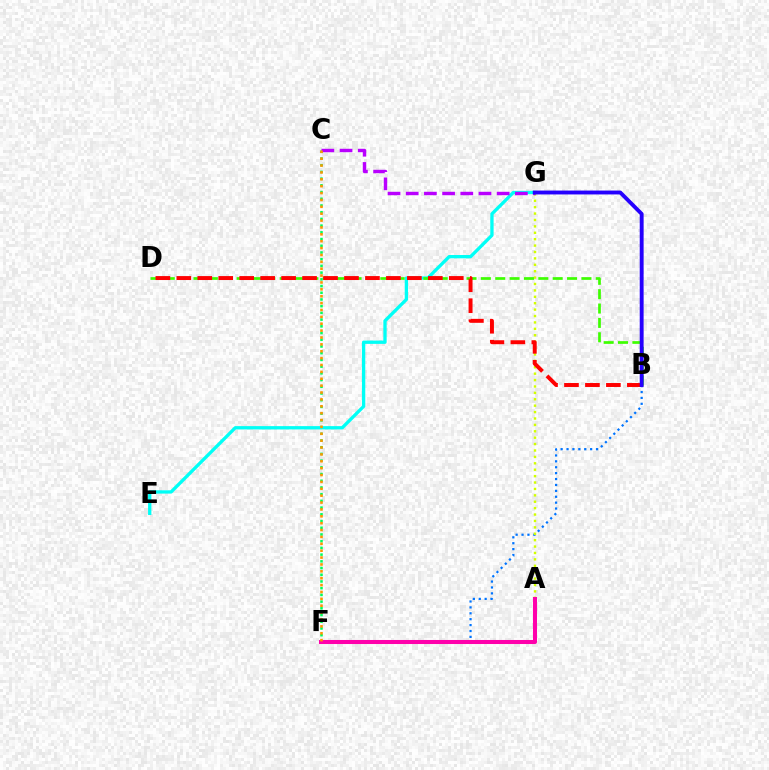{('B', 'F'): [{'color': '#0074ff', 'line_style': 'dotted', 'thickness': 1.6}], ('A', 'G'): [{'color': '#d1ff00', 'line_style': 'dotted', 'thickness': 1.74}], ('C', 'F'): [{'color': '#00ff5c', 'line_style': 'dotted', 'thickness': 1.82}, {'color': '#ff9400', 'line_style': 'dotted', 'thickness': 1.87}], ('E', 'G'): [{'color': '#00fff6', 'line_style': 'solid', 'thickness': 2.38}], ('B', 'D'): [{'color': '#3dff00', 'line_style': 'dashed', 'thickness': 1.95}, {'color': '#ff0000', 'line_style': 'dashed', 'thickness': 2.85}], ('A', 'F'): [{'color': '#ff00ac', 'line_style': 'solid', 'thickness': 2.91}], ('C', 'G'): [{'color': '#b900ff', 'line_style': 'dashed', 'thickness': 2.47}], ('B', 'G'): [{'color': '#2500ff', 'line_style': 'solid', 'thickness': 2.8}]}